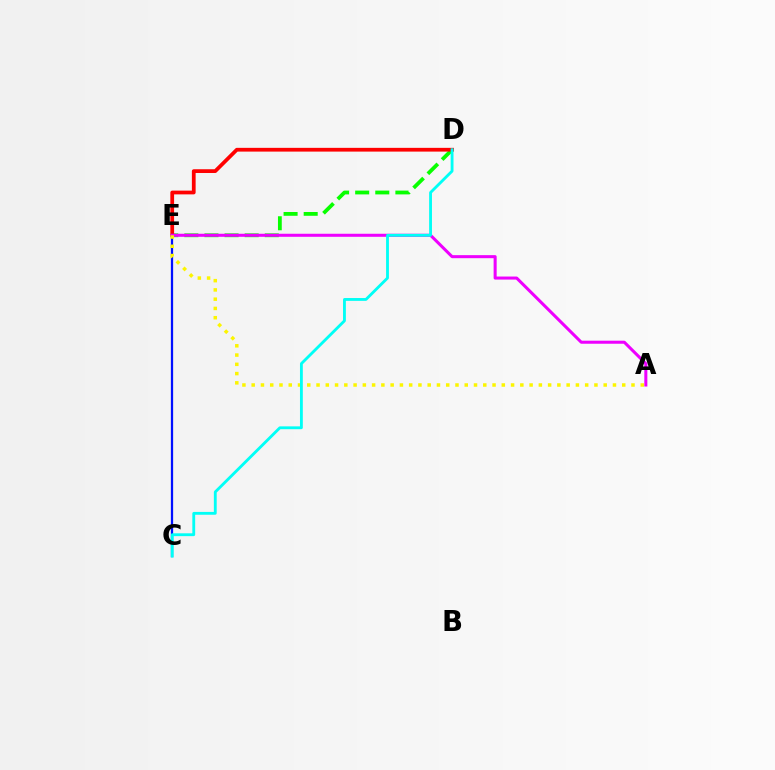{('D', 'E'): [{'color': '#08ff00', 'line_style': 'dashed', 'thickness': 2.73}, {'color': '#ff0000', 'line_style': 'solid', 'thickness': 2.7}], ('C', 'E'): [{'color': '#0010ff', 'line_style': 'solid', 'thickness': 1.63}], ('A', 'E'): [{'color': '#ee00ff', 'line_style': 'solid', 'thickness': 2.19}, {'color': '#fcf500', 'line_style': 'dotted', 'thickness': 2.52}], ('C', 'D'): [{'color': '#00fff6', 'line_style': 'solid', 'thickness': 2.04}]}